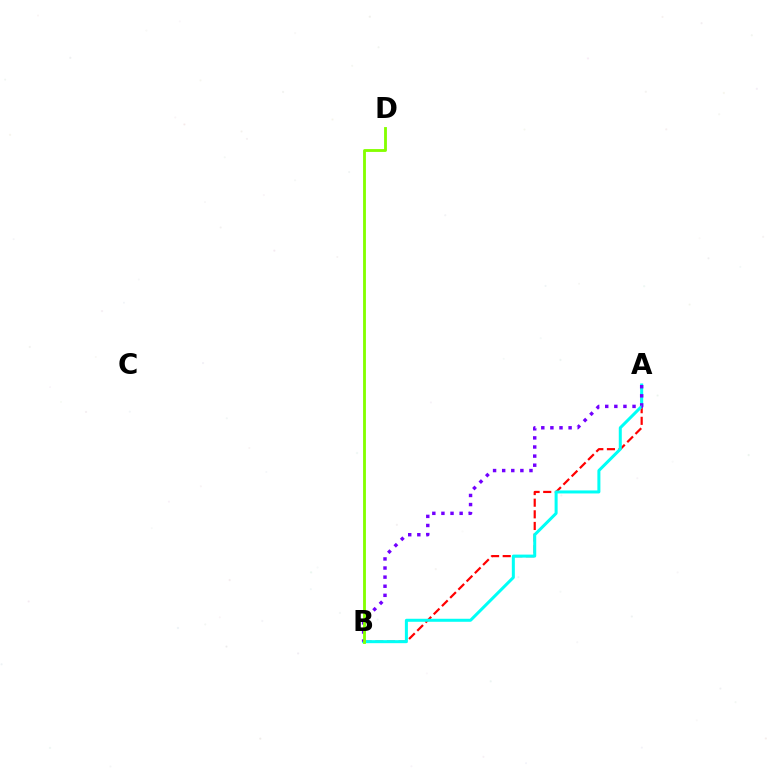{('A', 'B'): [{'color': '#ff0000', 'line_style': 'dashed', 'thickness': 1.58}, {'color': '#00fff6', 'line_style': 'solid', 'thickness': 2.17}, {'color': '#7200ff', 'line_style': 'dotted', 'thickness': 2.47}], ('B', 'D'): [{'color': '#84ff00', 'line_style': 'solid', 'thickness': 2.05}]}